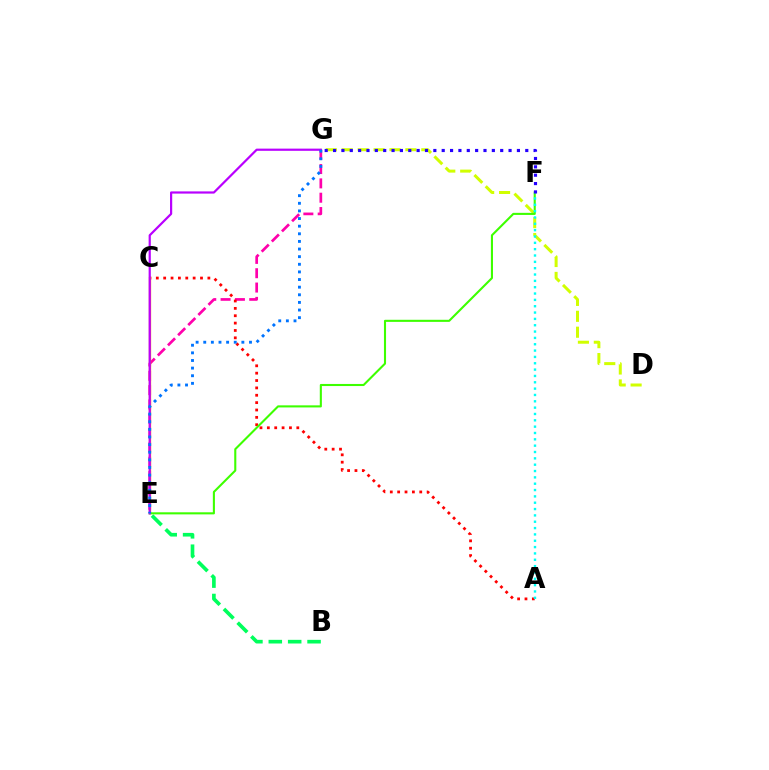{('E', 'G'): [{'color': '#ff00ac', 'line_style': 'dashed', 'thickness': 1.95}, {'color': '#b900ff', 'line_style': 'solid', 'thickness': 1.58}, {'color': '#0074ff', 'line_style': 'dotted', 'thickness': 2.07}], ('D', 'G'): [{'color': '#d1ff00', 'line_style': 'dashed', 'thickness': 2.16}], ('B', 'E'): [{'color': '#00ff5c', 'line_style': 'dashed', 'thickness': 2.63}], ('A', 'C'): [{'color': '#ff0000', 'line_style': 'dotted', 'thickness': 2.0}], ('C', 'E'): [{'color': '#ff9400', 'line_style': 'solid', 'thickness': 1.65}], ('E', 'F'): [{'color': '#3dff00', 'line_style': 'solid', 'thickness': 1.51}], ('A', 'F'): [{'color': '#00fff6', 'line_style': 'dotted', 'thickness': 1.72}], ('F', 'G'): [{'color': '#2500ff', 'line_style': 'dotted', 'thickness': 2.27}]}